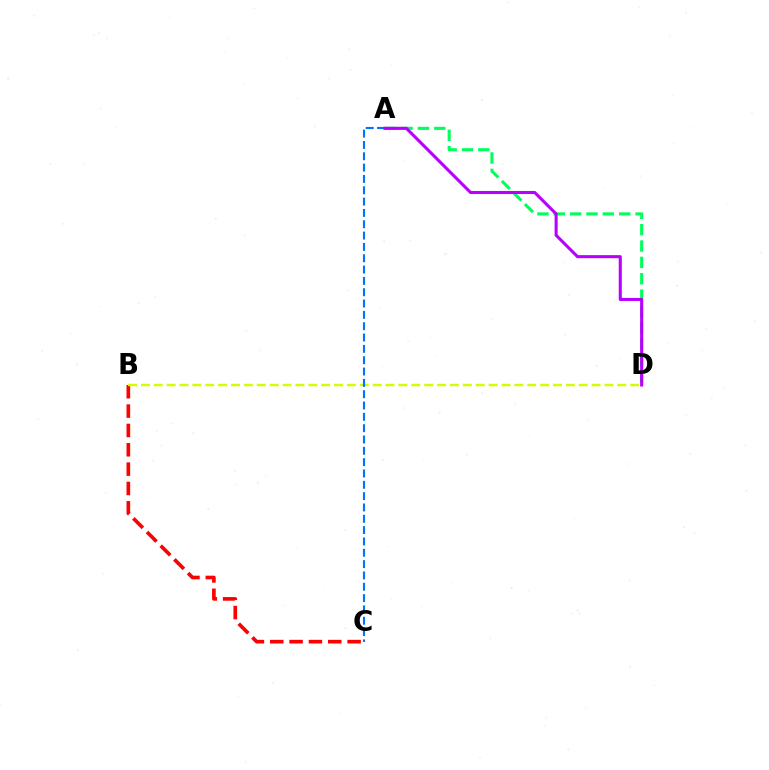{('B', 'C'): [{'color': '#ff0000', 'line_style': 'dashed', 'thickness': 2.63}], ('B', 'D'): [{'color': '#d1ff00', 'line_style': 'dashed', 'thickness': 1.75}], ('A', 'D'): [{'color': '#00ff5c', 'line_style': 'dashed', 'thickness': 2.22}, {'color': '#b900ff', 'line_style': 'solid', 'thickness': 2.21}], ('A', 'C'): [{'color': '#0074ff', 'line_style': 'dashed', 'thickness': 1.54}]}